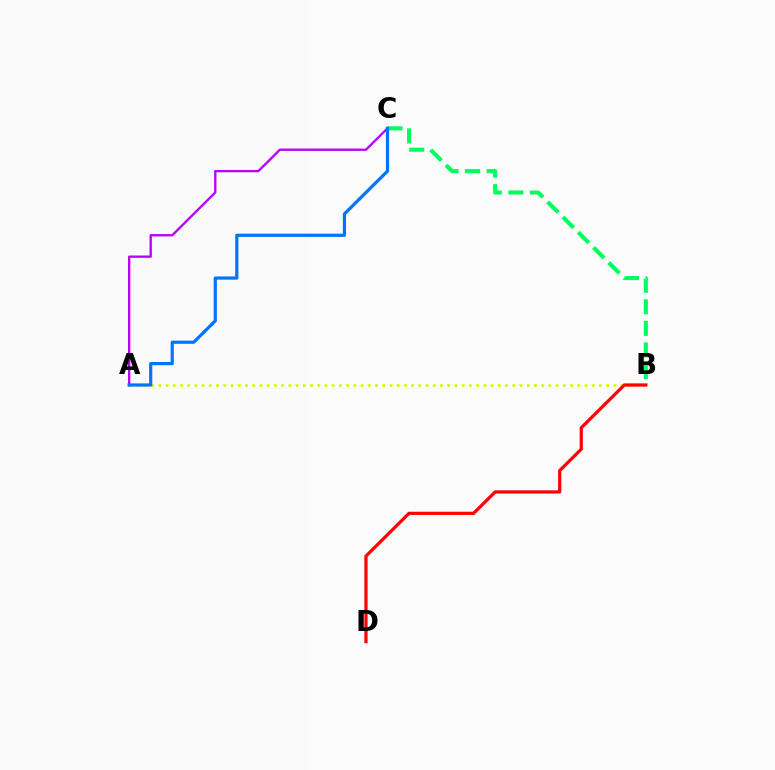{('A', 'B'): [{'color': '#d1ff00', 'line_style': 'dotted', 'thickness': 1.96}], ('B', 'C'): [{'color': '#00ff5c', 'line_style': 'dashed', 'thickness': 2.93}], ('B', 'D'): [{'color': '#ff0000', 'line_style': 'solid', 'thickness': 2.31}], ('A', 'C'): [{'color': '#b900ff', 'line_style': 'solid', 'thickness': 1.68}, {'color': '#0074ff', 'line_style': 'solid', 'thickness': 2.3}]}